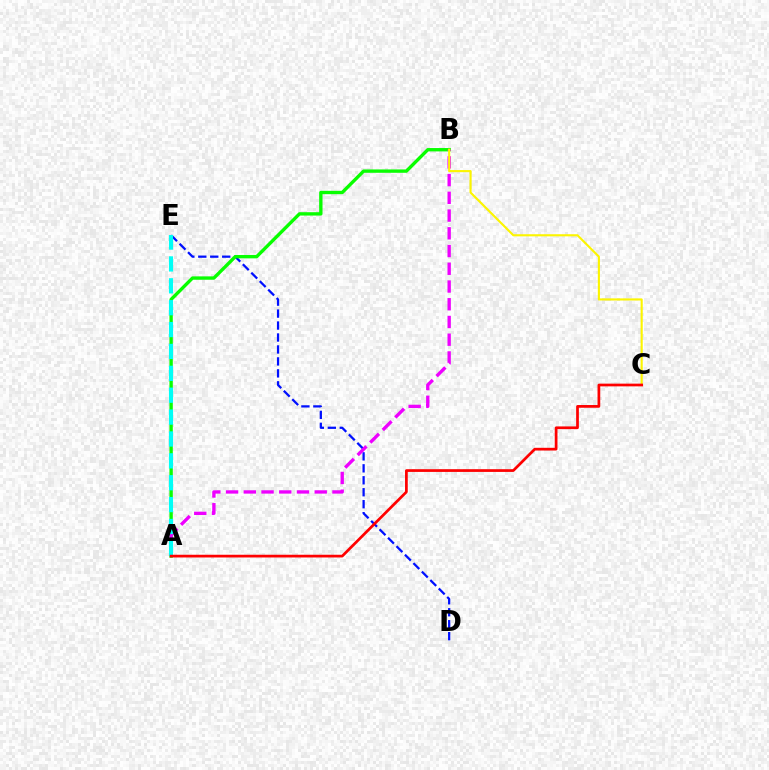{('D', 'E'): [{'color': '#0010ff', 'line_style': 'dashed', 'thickness': 1.62}], ('A', 'B'): [{'color': '#08ff00', 'line_style': 'solid', 'thickness': 2.42}, {'color': '#ee00ff', 'line_style': 'dashed', 'thickness': 2.41}], ('A', 'E'): [{'color': '#00fff6', 'line_style': 'dashed', 'thickness': 2.97}], ('B', 'C'): [{'color': '#fcf500', 'line_style': 'solid', 'thickness': 1.53}], ('A', 'C'): [{'color': '#ff0000', 'line_style': 'solid', 'thickness': 1.96}]}